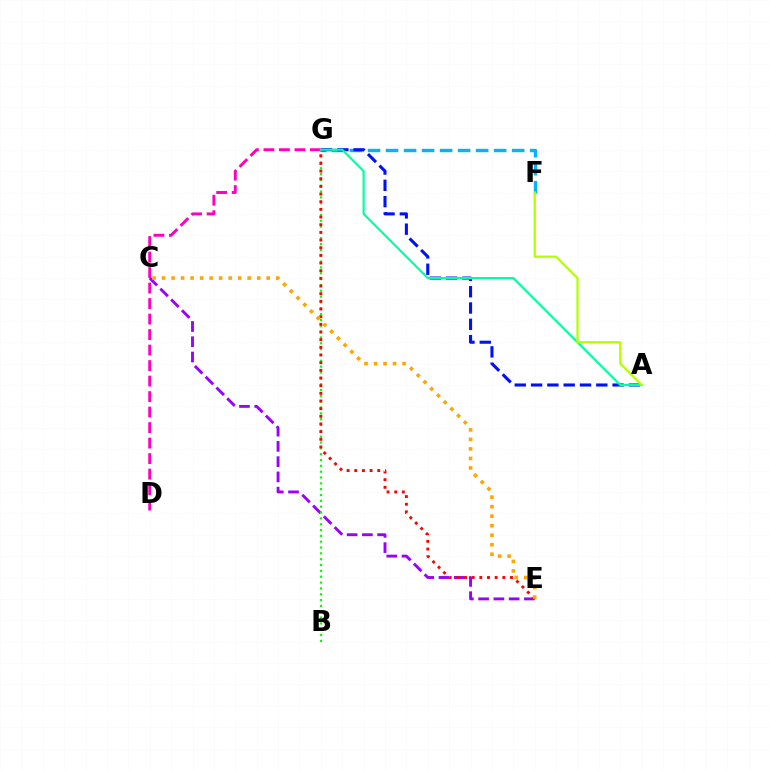{('C', 'E'): [{'color': '#9b00ff', 'line_style': 'dashed', 'thickness': 2.07}, {'color': '#ffa500', 'line_style': 'dotted', 'thickness': 2.59}], ('B', 'G'): [{'color': '#08ff00', 'line_style': 'dotted', 'thickness': 1.59}], ('F', 'G'): [{'color': '#00b5ff', 'line_style': 'dashed', 'thickness': 2.45}], ('A', 'G'): [{'color': '#0010ff', 'line_style': 'dashed', 'thickness': 2.22}, {'color': '#00ff9d', 'line_style': 'solid', 'thickness': 1.55}], ('D', 'G'): [{'color': '#ff00bd', 'line_style': 'dashed', 'thickness': 2.11}], ('A', 'F'): [{'color': '#b3ff00', 'line_style': 'solid', 'thickness': 1.61}], ('E', 'G'): [{'color': '#ff0000', 'line_style': 'dotted', 'thickness': 2.08}]}